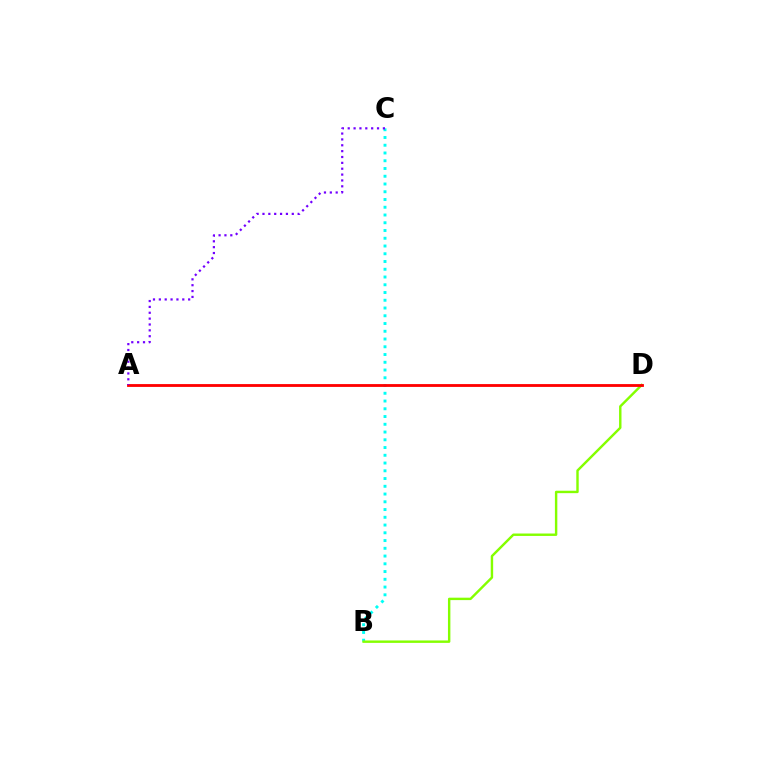{('B', 'C'): [{'color': '#00fff6', 'line_style': 'dotted', 'thickness': 2.11}], ('B', 'D'): [{'color': '#84ff00', 'line_style': 'solid', 'thickness': 1.74}], ('A', 'D'): [{'color': '#ff0000', 'line_style': 'solid', 'thickness': 2.04}], ('A', 'C'): [{'color': '#7200ff', 'line_style': 'dotted', 'thickness': 1.59}]}